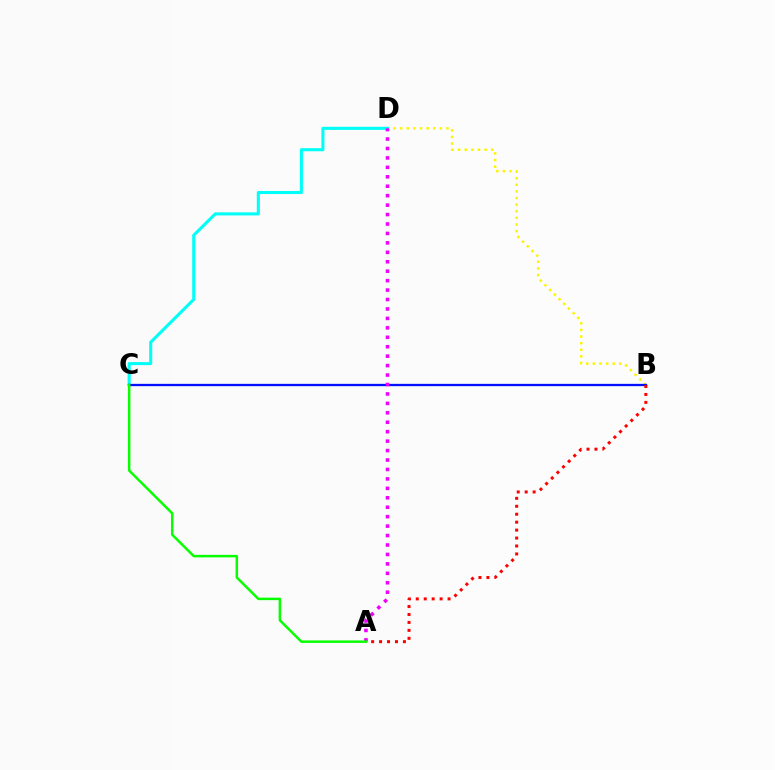{('B', 'D'): [{'color': '#fcf500', 'line_style': 'dotted', 'thickness': 1.8}], ('C', 'D'): [{'color': '#00fff6', 'line_style': 'solid', 'thickness': 2.22}], ('B', 'C'): [{'color': '#0010ff', 'line_style': 'solid', 'thickness': 1.65}], ('A', 'B'): [{'color': '#ff0000', 'line_style': 'dotted', 'thickness': 2.16}], ('A', 'D'): [{'color': '#ee00ff', 'line_style': 'dotted', 'thickness': 2.57}], ('A', 'C'): [{'color': '#08ff00', 'line_style': 'solid', 'thickness': 1.79}]}